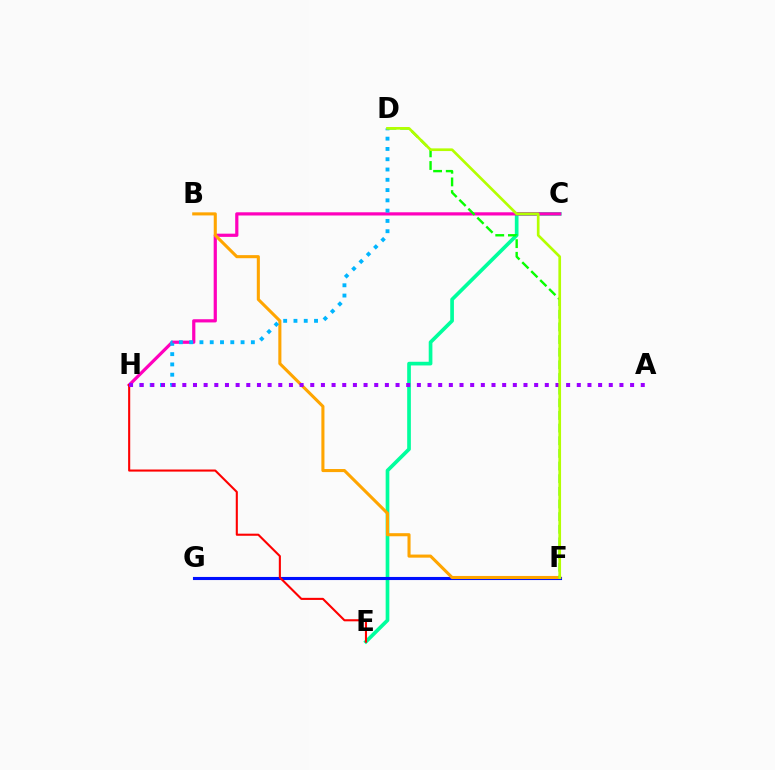{('C', 'E'): [{'color': '#00ff9d', 'line_style': 'solid', 'thickness': 2.65}], ('C', 'H'): [{'color': '#ff00bd', 'line_style': 'solid', 'thickness': 2.31}], ('F', 'G'): [{'color': '#0010ff', 'line_style': 'solid', 'thickness': 2.23}], ('E', 'H'): [{'color': '#ff0000', 'line_style': 'solid', 'thickness': 1.51}], ('B', 'F'): [{'color': '#ffa500', 'line_style': 'solid', 'thickness': 2.22}], ('D', 'F'): [{'color': '#08ff00', 'line_style': 'dashed', 'thickness': 1.72}, {'color': '#b3ff00', 'line_style': 'solid', 'thickness': 1.92}], ('D', 'H'): [{'color': '#00b5ff', 'line_style': 'dotted', 'thickness': 2.79}], ('A', 'H'): [{'color': '#9b00ff', 'line_style': 'dotted', 'thickness': 2.9}]}